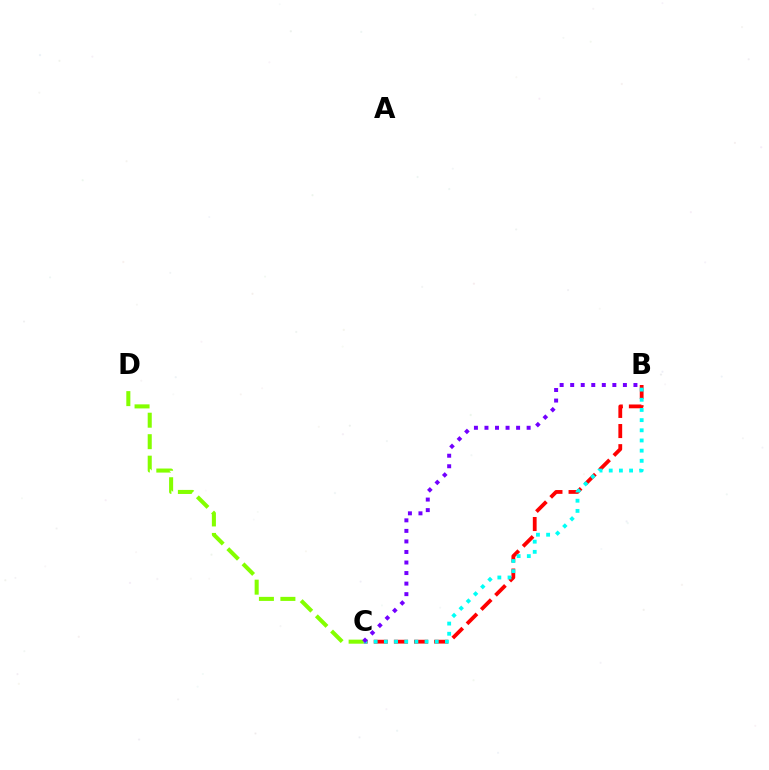{('B', 'C'): [{'color': '#ff0000', 'line_style': 'dashed', 'thickness': 2.74}, {'color': '#00fff6', 'line_style': 'dotted', 'thickness': 2.76}, {'color': '#7200ff', 'line_style': 'dotted', 'thickness': 2.86}], ('C', 'D'): [{'color': '#84ff00', 'line_style': 'dashed', 'thickness': 2.92}]}